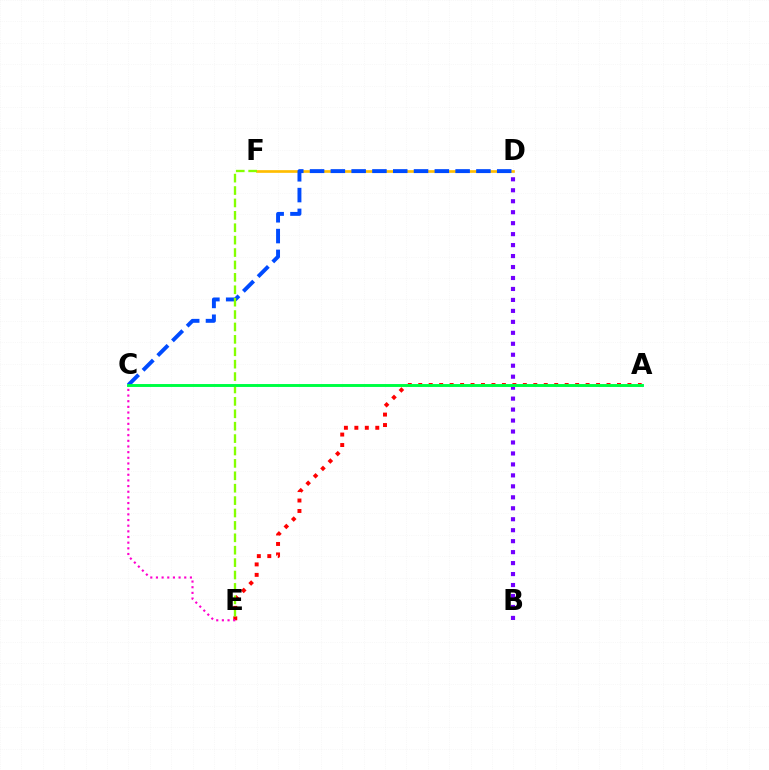{('B', 'D'): [{'color': '#7200ff', 'line_style': 'dotted', 'thickness': 2.98}], ('A', 'E'): [{'color': '#ff0000', 'line_style': 'dotted', 'thickness': 2.84}], ('D', 'F'): [{'color': '#ffbd00', 'line_style': 'solid', 'thickness': 1.92}], ('A', 'C'): [{'color': '#00fff6', 'line_style': 'solid', 'thickness': 2.02}, {'color': '#00ff39', 'line_style': 'solid', 'thickness': 1.99}], ('C', 'D'): [{'color': '#004bff', 'line_style': 'dashed', 'thickness': 2.82}], ('C', 'E'): [{'color': '#ff00cf', 'line_style': 'dotted', 'thickness': 1.54}], ('E', 'F'): [{'color': '#84ff00', 'line_style': 'dashed', 'thickness': 1.68}]}